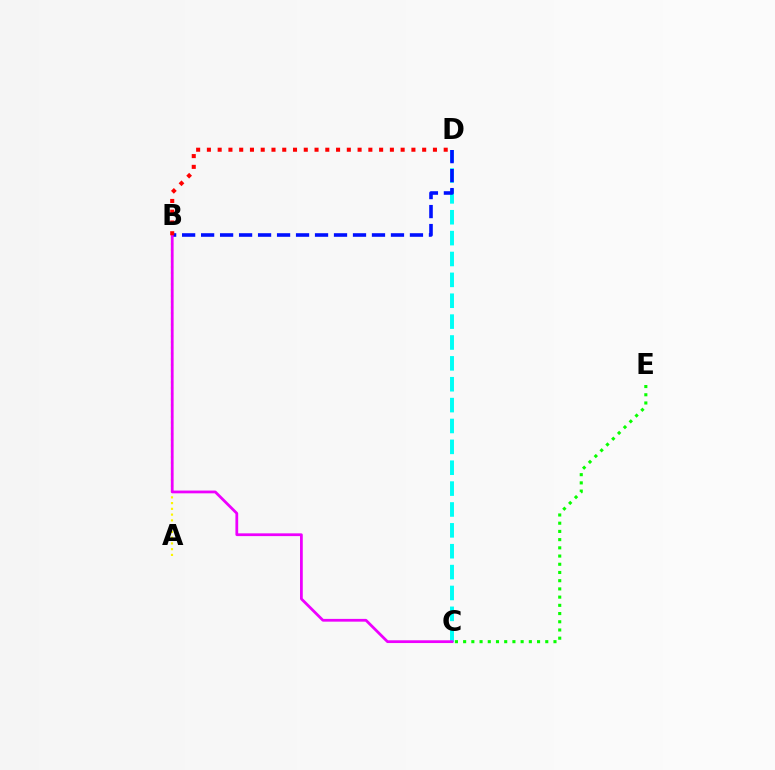{('C', 'D'): [{'color': '#00fff6', 'line_style': 'dashed', 'thickness': 2.84}], ('A', 'B'): [{'color': '#fcf500', 'line_style': 'dotted', 'thickness': 1.56}], ('B', 'D'): [{'color': '#0010ff', 'line_style': 'dashed', 'thickness': 2.58}, {'color': '#ff0000', 'line_style': 'dotted', 'thickness': 2.92}], ('C', 'E'): [{'color': '#08ff00', 'line_style': 'dotted', 'thickness': 2.23}], ('B', 'C'): [{'color': '#ee00ff', 'line_style': 'solid', 'thickness': 1.99}]}